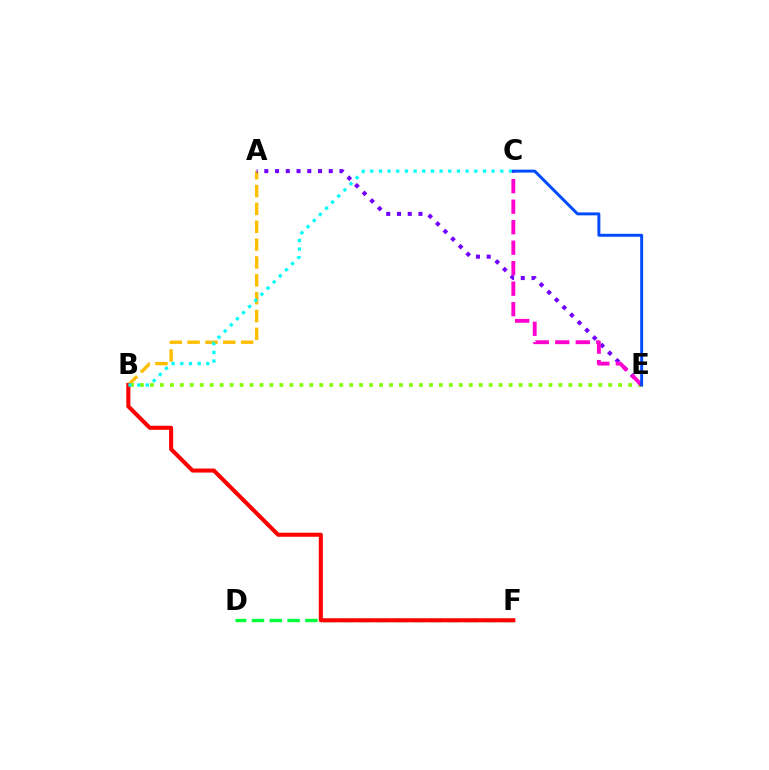{('A', 'B'): [{'color': '#ffbd00', 'line_style': 'dashed', 'thickness': 2.43}], ('B', 'E'): [{'color': '#84ff00', 'line_style': 'dotted', 'thickness': 2.71}], ('A', 'E'): [{'color': '#7200ff', 'line_style': 'dotted', 'thickness': 2.92}], ('D', 'F'): [{'color': '#00ff39', 'line_style': 'dashed', 'thickness': 2.42}], ('B', 'F'): [{'color': '#ff0000', 'line_style': 'solid', 'thickness': 2.91}], ('C', 'E'): [{'color': '#ff00cf', 'line_style': 'dashed', 'thickness': 2.78}, {'color': '#004bff', 'line_style': 'solid', 'thickness': 2.11}], ('B', 'C'): [{'color': '#00fff6', 'line_style': 'dotted', 'thickness': 2.36}]}